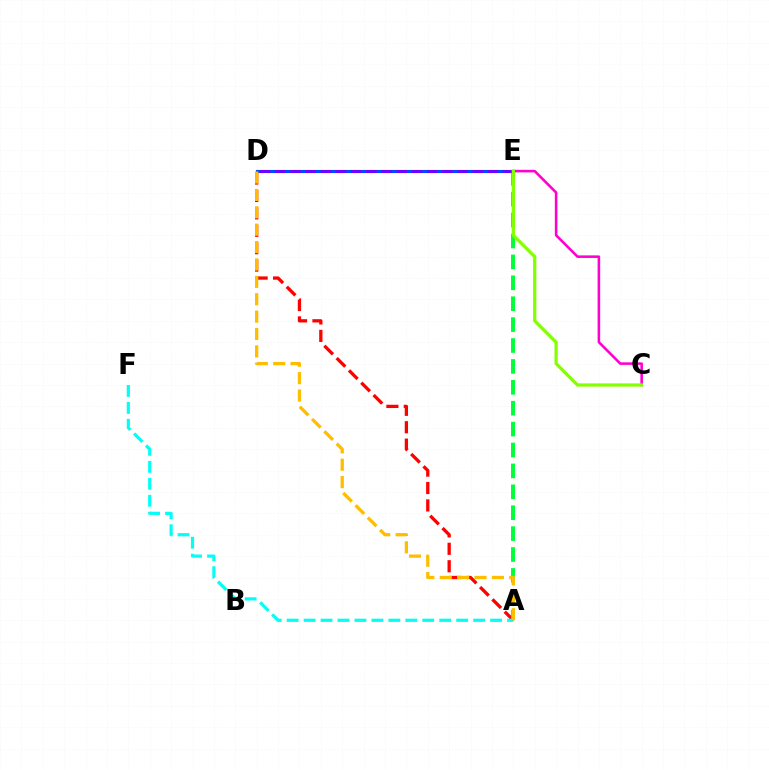{('A', 'D'): [{'color': '#ff0000', 'line_style': 'dashed', 'thickness': 2.37}, {'color': '#ffbd00', 'line_style': 'dashed', 'thickness': 2.36}], ('D', 'E'): [{'color': '#004bff', 'line_style': 'solid', 'thickness': 2.24}, {'color': '#7200ff', 'line_style': 'dashed', 'thickness': 2.06}], ('A', 'E'): [{'color': '#00ff39', 'line_style': 'dashed', 'thickness': 2.84}], ('A', 'F'): [{'color': '#00fff6', 'line_style': 'dashed', 'thickness': 2.3}], ('C', 'E'): [{'color': '#ff00cf', 'line_style': 'solid', 'thickness': 1.86}, {'color': '#84ff00', 'line_style': 'solid', 'thickness': 2.32}]}